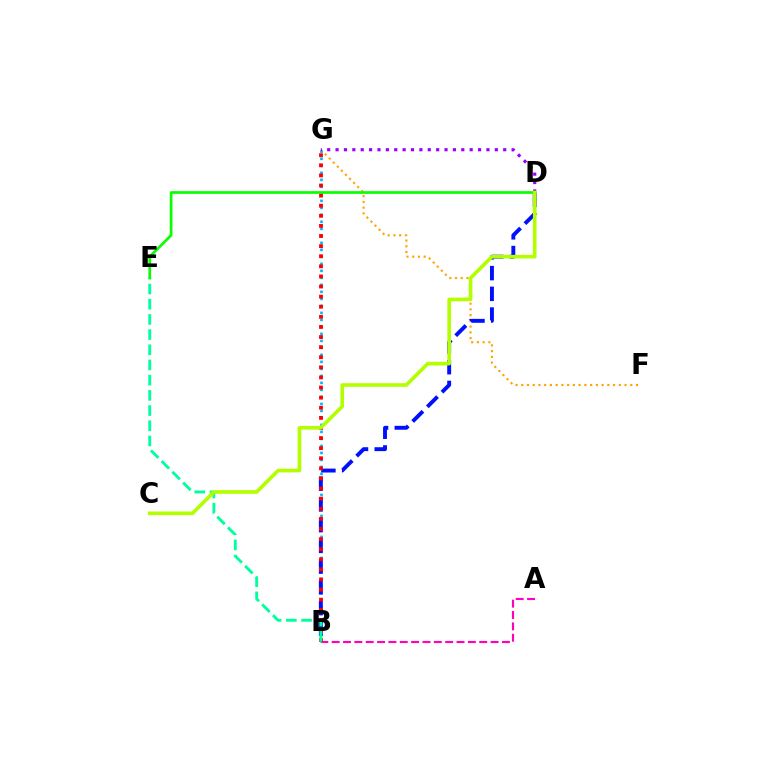{('A', 'B'): [{'color': '#ff00bd', 'line_style': 'dashed', 'thickness': 1.54}], ('F', 'G'): [{'color': '#ffa500', 'line_style': 'dotted', 'thickness': 1.56}], ('B', 'G'): [{'color': '#00b5ff', 'line_style': 'dotted', 'thickness': 1.9}, {'color': '#ff0000', 'line_style': 'dotted', 'thickness': 2.74}], ('B', 'D'): [{'color': '#0010ff', 'line_style': 'dashed', 'thickness': 2.82}], ('B', 'E'): [{'color': '#00ff9d', 'line_style': 'dashed', 'thickness': 2.06}], ('D', 'G'): [{'color': '#9b00ff', 'line_style': 'dotted', 'thickness': 2.28}], ('D', 'E'): [{'color': '#08ff00', 'line_style': 'solid', 'thickness': 1.94}], ('C', 'D'): [{'color': '#b3ff00', 'line_style': 'solid', 'thickness': 2.62}]}